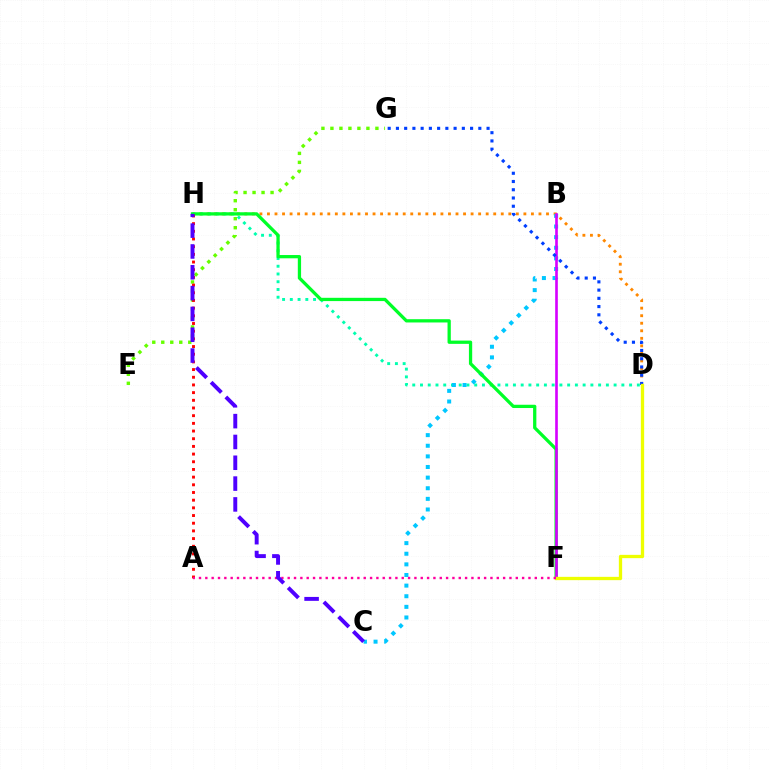{('D', 'H'): [{'color': '#ff8800', 'line_style': 'dotted', 'thickness': 2.05}, {'color': '#00ffaf', 'line_style': 'dotted', 'thickness': 2.1}], ('B', 'C'): [{'color': '#00c7ff', 'line_style': 'dotted', 'thickness': 2.89}], ('E', 'G'): [{'color': '#66ff00', 'line_style': 'dotted', 'thickness': 2.44}], ('F', 'H'): [{'color': '#00ff27', 'line_style': 'solid', 'thickness': 2.36}], ('B', 'F'): [{'color': '#d600ff', 'line_style': 'solid', 'thickness': 1.9}], ('A', 'H'): [{'color': '#ff0000', 'line_style': 'dotted', 'thickness': 2.09}], ('D', 'G'): [{'color': '#003fff', 'line_style': 'dotted', 'thickness': 2.24}], ('D', 'F'): [{'color': '#eeff00', 'line_style': 'solid', 'thickness': 2.38}], ('A', 'F'): [{'color': '#ff00a0', 'line_style': 'dotted', 'thickness': 1.72}], ('C', 'H'): [{'color': '#4f00ff', 'line_style': 'dashed', 'thickness': 2.83}]}